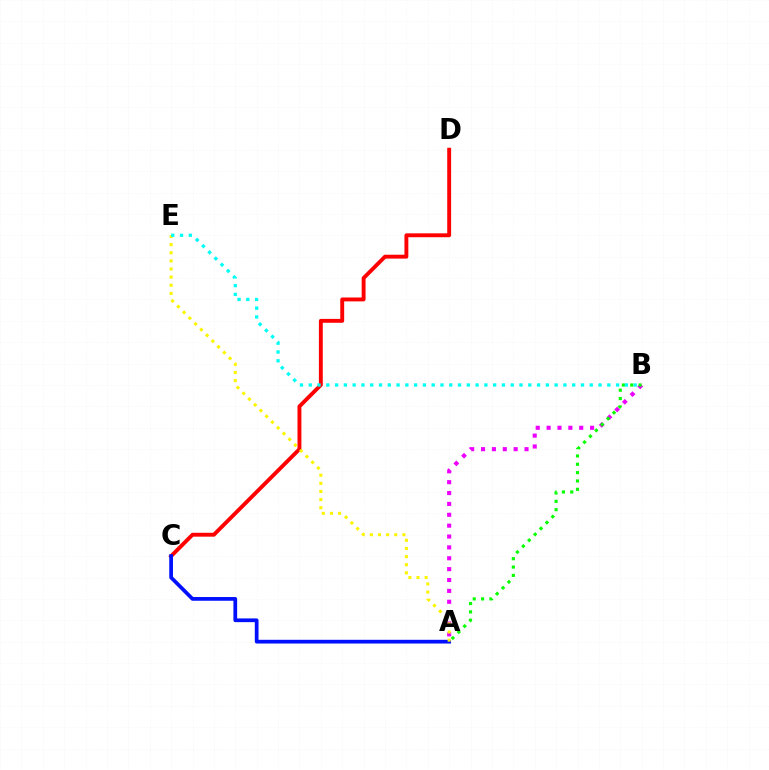{('A', 'B'): [{'color': '#ee00ff', 'line_style': 'dotted', 'thickness': 2.95}, {'color': '#08ff00', 'line_style': 'dotted', 'thickness': 2.27}], ('C', 'D'): [{'color': '#ff0000', 'line_style': 'solid', 'thickness': 2.8}], ('A', 'C'): [{'color': '#0010ff', 'line_style': 'solid', 'thickness': 2.68}], ('A', 'E'): [{'color': '#fcf500', 'line_style': 'dotted', 'thickness': 2.21}], ('B', 'E'): [{'color': '#00fff6', 'line_style': 'dotted', 'thickness': 2.39}]}